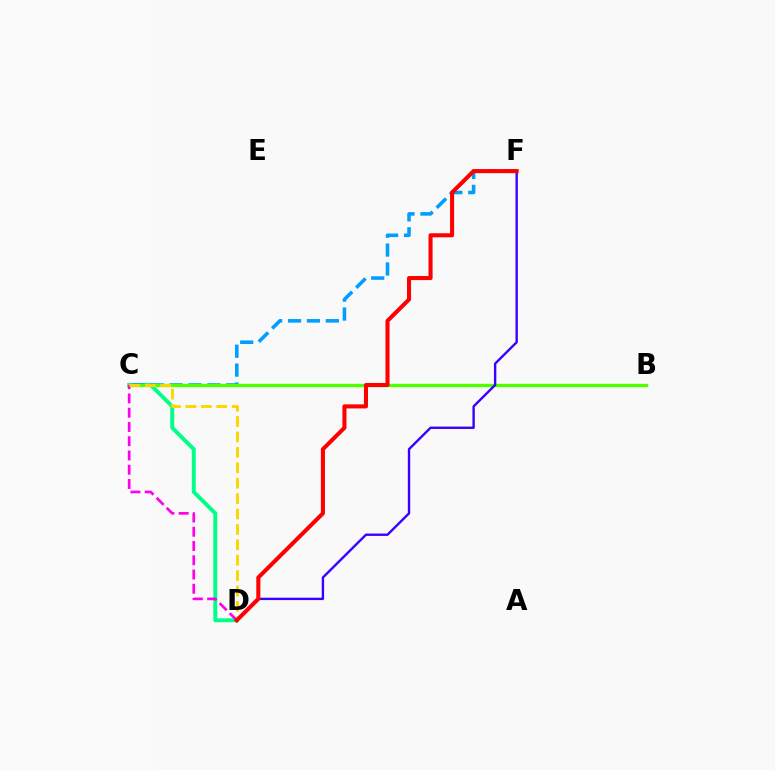{('C', 'D'): [{'color': '#00ff86', 'line_style': 'solid', 'thickness': 2.81}, {'color': '#ff00ed', 'line_style': 'dashed', 'thickness': 1.94}, {'color': '#ffd500', 'line_style': 'dashed', 'thickness': 2.09}], ('C', 'F'): [{'color': '#009eff', 'line_style': 'dashed', 'thickness': 2.57}], ('B', 'C'): [{'color': '#4fff00', 'line_style': 'solid', 'thickness': 2.41}], ('D', 'F'): [{'color': '#3700ff', 'line_style': 'solid', 'thickness': 1.71}, {'color': '#ff0000', 'line_style': 'solid', 'thickness': 2.93}]}